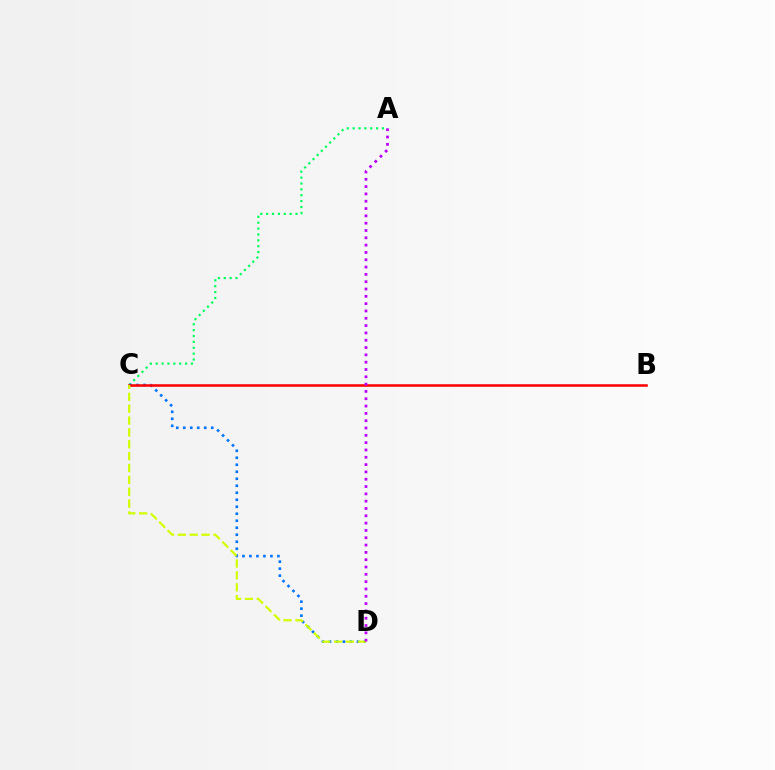{('A', 'C'): [{'color': '#00ff5c', 'line_style': 'dotted', 'thickness': 1.6}], ('C', 'D'): [{'color': '#0074ff', 'line_style': 'dotted', 'thickness': 1.9}, {'color': '#d1ff00', 'line_style': 'dashed', 'thickness': 1.61}], ('B', 'C'): [{'color': '#ff0000', 'line_style': 'solid', 'thickness': 1.84}], ('A', 'D'): [{'color': '#b900ff', 'line_style': 'dotted', 'thickness': 1.99}]}